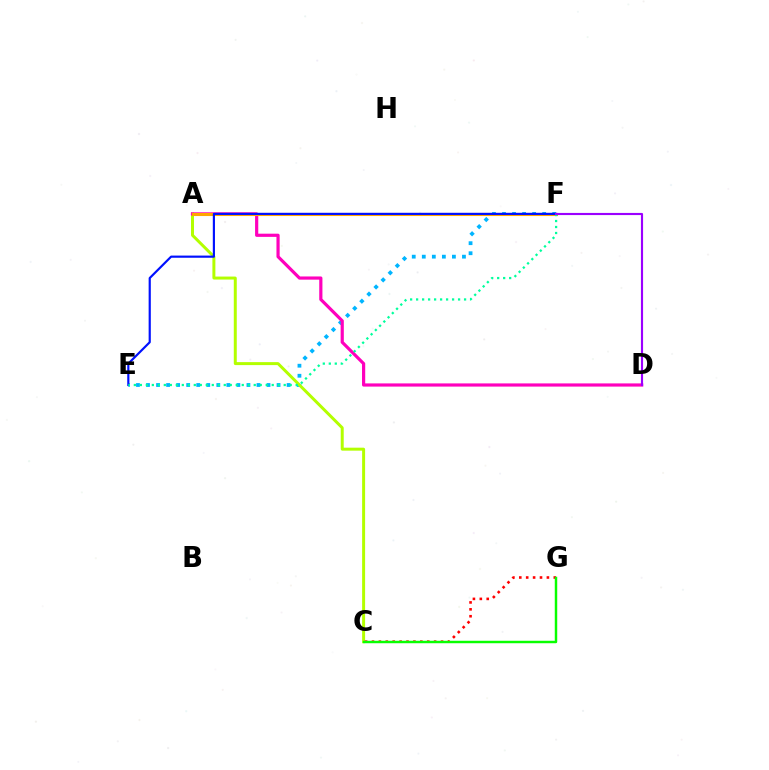{('E', 'F'): [{'color': '#00b5ff', 'line_style': 'dotted', 'thickness': 2.73}, {'color': '#0010ff', 'line_style': 'solid', 'thickness': 1.56}, {'color': '#00ff9d', 'line_style': 'dotted', 'thickness': 1.63}], ('A', 'C'): [{'color': '#b3ff00', 'line_style': 'solid', 'thickness': 2.15}], ('C', 'G'): [{'color': '#ff0000', 'line_style': 'dotted', 'thickness': 1.88}, {'color': '#08ff00', 'line_style': 'solid', 'thickness': 1.77}], ('A', 'D'): [{'color': '#ff00bd', 'line_style': 'solid', 'thickness': 2.3}], ('A', 'F'): [{'color': '#ffa500', 'line_style': 'solid', 'thickness': 2.22}], ('D', 'F'): [{'color': '#9b00ff', 'line_style': 'solid', 'thickness': 1.54}]}